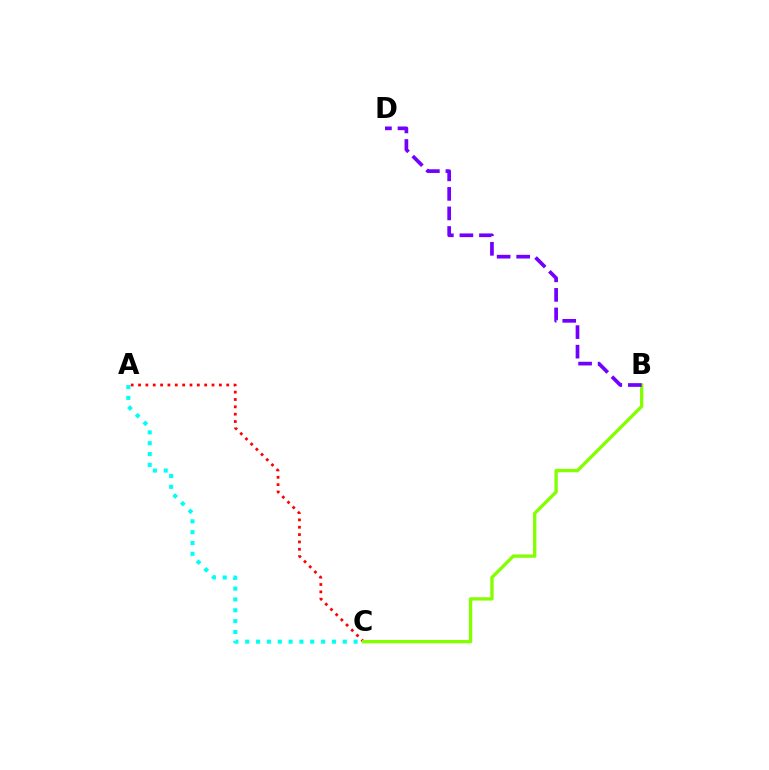{('A', 'C'): [{'color': '#00fff6', 'line_style': 'dotted', 'thickness': 2.94}, {'color': '#ff0000', 'line_style': 'dotted', 'thickness': 2.0}], ('B', 'C'): [{'color': '#84ff00', 'line_style': 'solid', 'thickness': 2.4}], ('B', 'D'): [{'color': '#7200ff', 'line_style': 'dashed', 'thickness': 2.65}]}